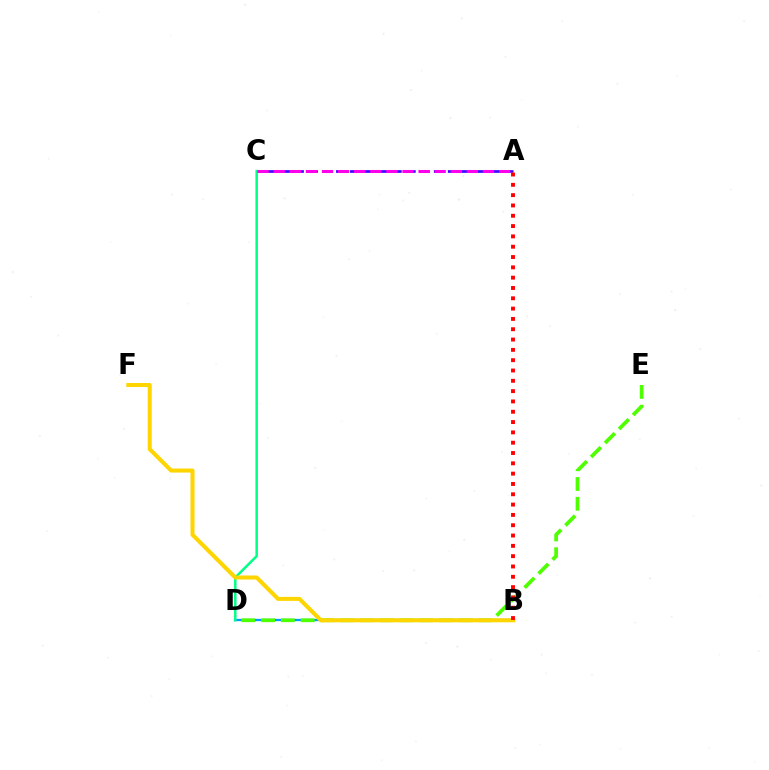{('B', 'D'): [{'color': '#009eff', 'line_style': 'solid', 'thickness': 1.65}], ('D', 'E'): [{'color': '#4fff00', 'line_style': 'dashed', 'thickness': 2.69}], ('A', 'C'): [{'color': '#3700ff', 'line_style': 'dashed', 'thickness': 1.9}, {'color': '#ff00ed', 'line_style': 'dashed', 'thickness': 2.19}], ('C', 'D'): [{'color': '#00ff86', 'line_style': 'solid', 'thickness': 1.78}], ('B', 'F'): [{'color': '#ffd500', 'line_style': 'solid', 'thickness': 2.91}], ('A', 'B'): [{'color': '#ff0000', 'line_style': 'dotted', 'thickness': 2.8}]}